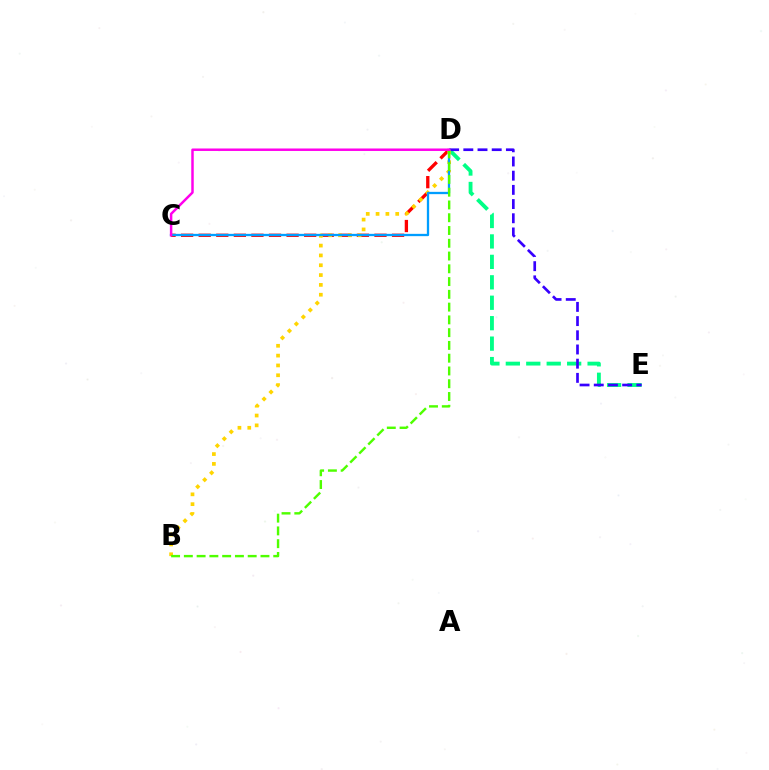{('D', 'E'): [{'color': '#00ff86', 'line_style': 'dashed', 'thickness': 2.78}, {'color': '#3700ff', 'line_style': 'dashed', 'thickness': 1.93}], ('C', 'D'): [{'color': '#ff0000', 'line_style': 'dashed', 'thickness': 2.39}, {'color': '#009eff', 'line_style': 'solid', 'thickness': 1.65}, {'color': '#ff00ed', 'line_style': 'solid', 'thickness': 1.78}], ('B', 'D'): [{'color': '#ffd500', 'line_style': 'dotted', 'thickness': 2.67}, {'color': '#4fff00', 'line_style': 'dashed', 'thickness': 1.73}]}